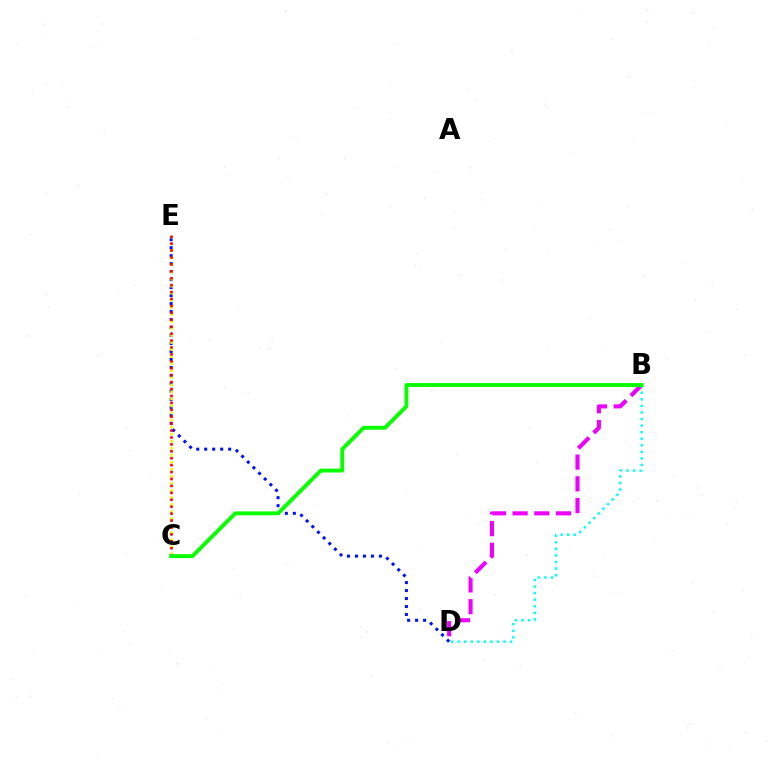{('D', 'E'): [{'color': '#0010ff', 'line_style': 'dotted', 'thickness': 2.17}], ('C', 'E'): [{'color': '#fcf500', 'line_style': 'dotted', 'thickness': 1.91}, {'color': '#ff0000', 'line_style': 'dotted', 'thickness': 1.88}], ('B', 'D'): [{'color': '#ee00ff', 'line_style': 'dashed', 'thickness': 2.95}, {'color': '#00fff6', 'line_style': 'dotted', 'thickness': 1.78}], ('B', 'C'): [{'color': '#08ff00', 'line_style': 'solid', 'thickness': 2.79}]}